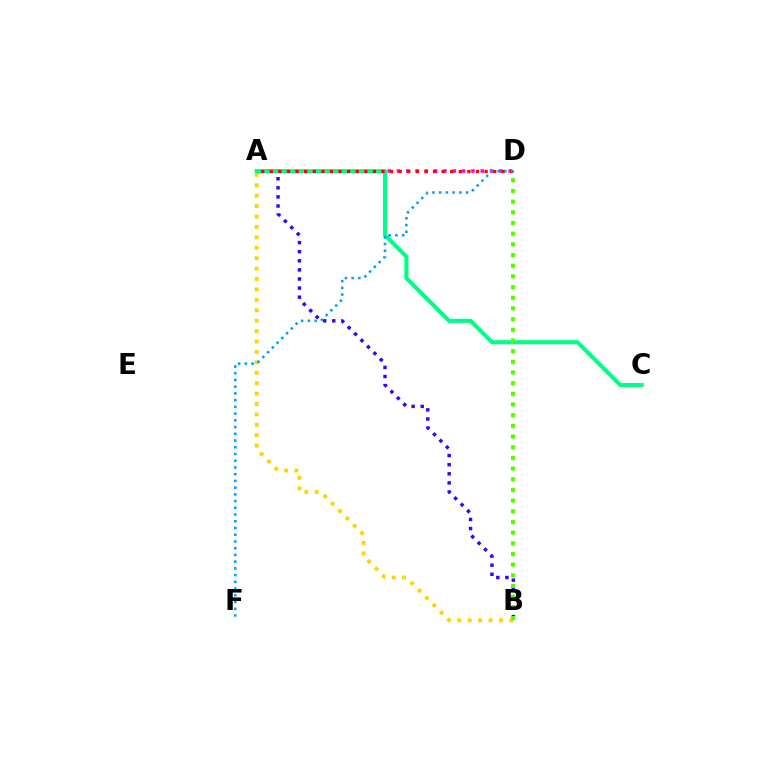{('A', 'B'): [{'color': '#3700ff', 'line_style': 'dotted', 'thickness': 2.47}, {'color': '#ffd500', 'line_style': 'dotted', 'thickness': 2.83}], ('A', 'D'): [{'color': '#ff00ed', 'line_style': 'dotted', 'thickness': 2.53}, {'color': '#ff0000', 'line_style': 'dotted', 'thickness': 2.33}], ('A', 'C'): [{'color': '#00ff86', 'line_style': 'solid', 'thickness': 2.94}], ('B', 'D'): [{'color': '#4fff00', 'line_style': 'dotted', 'thickness': 2.9}], ('D', 'F'): [{'color': '#009eff', 'line_style': 'dotted', 'thickness': 1.83}]}